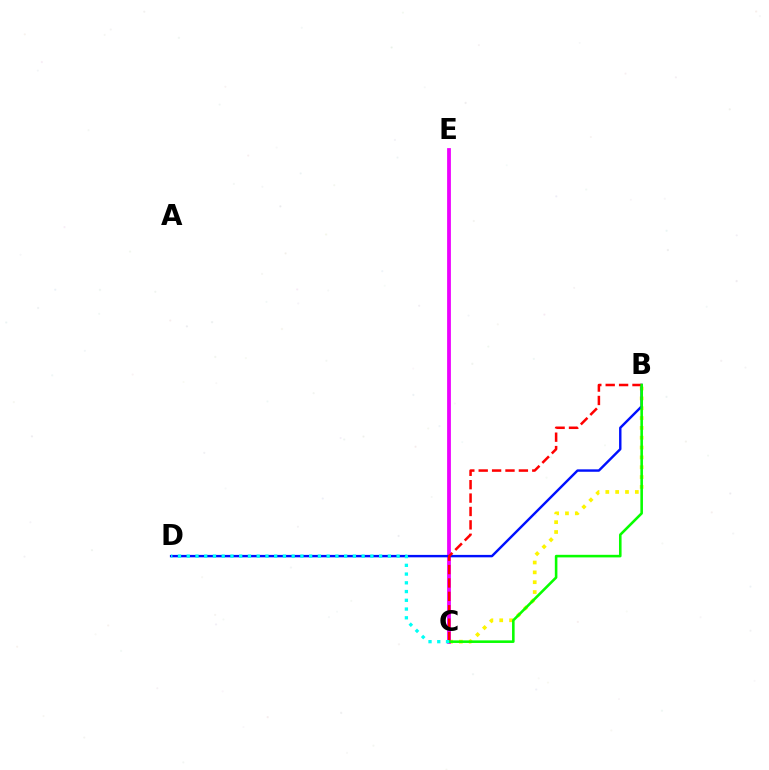{('B', 'C'): [{'color': '#fcf500', 'line_style': 'dotted', 'thickness': 2.67}, {'color': '#ff0000', 'line_style': 'dashed', 'thickness': 1.82}, {'color': '#08ff00', 'line_style': 'solid', 'thickness': 1.86}], ('C', 'E'): [{'color': '#ee00ff', 'line_style': 'solid', 'thickness': 2.72}], ('B', 'D'): [{'color': '#0010ff', 'line_style': 'solid', 'thickness': 1.74}], ('C', 'D'): [{'color': '#00fff6', 'line_style': 'dotted', 'thickness': 2.38}]}